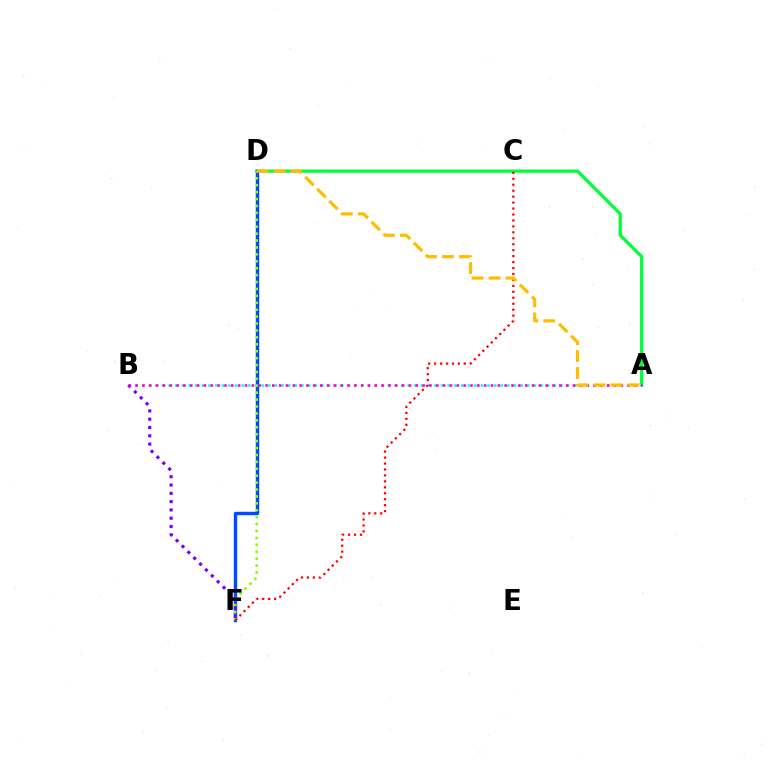{('A', 'D'): [{'color': '#00ff39', 'line_style': 'solid', 'thickness': 2.32}, {'color': '#ffbd00', 'line_style': 'dashed', 'thickness': 2.31}], ('D', 'F'): [{'color': '#004bff', 'line_style': 'solid', 'thickness': 2.47}, {'color': '#84ff00', 'line_style': 'dotted', 'thickness': 1.88}], ('A', 'B'): [{'color': '#00fff6', 'line_style': 'dotted', 'thickness': 1.81}, {'color': '#ff00cf', 'line_style': 'dotted', 'thickness': 1.86}], ('B', 'F'): [{'color': '#7200ff', 'line_style': 'dotted', 'thickness': 2.25}], ('C', 'F'): [{'color': '#ff0000', 'line_style': 'dotted', 'thickness': 1.62}]}